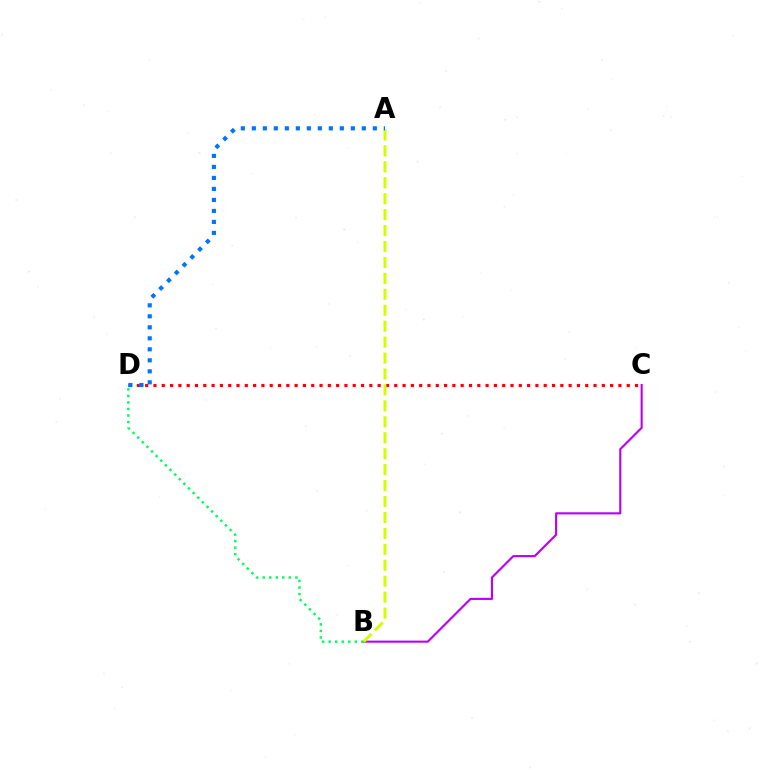{('B', 'C'): [{'color': '#b900ff', 'line_style': 'solid', 'thickness': 1.53}], ('B', 'D'): [{'color': '#00ff5c', 'line_style': 'dotted', 'thickness': 1.78}], ('C', 'D'): [{'color': '#ff0000', 'line_style': 'dotted', 'thickness': 2.26}], ('A', 'B'): [{'color': '#d1ff00', 'line_style': 'dashed', 'thickness': 2.17}], ('A', 'D'): [{'color': '#0074ff', 'line_style': 'dotted', 'thickness': 2.99}]}